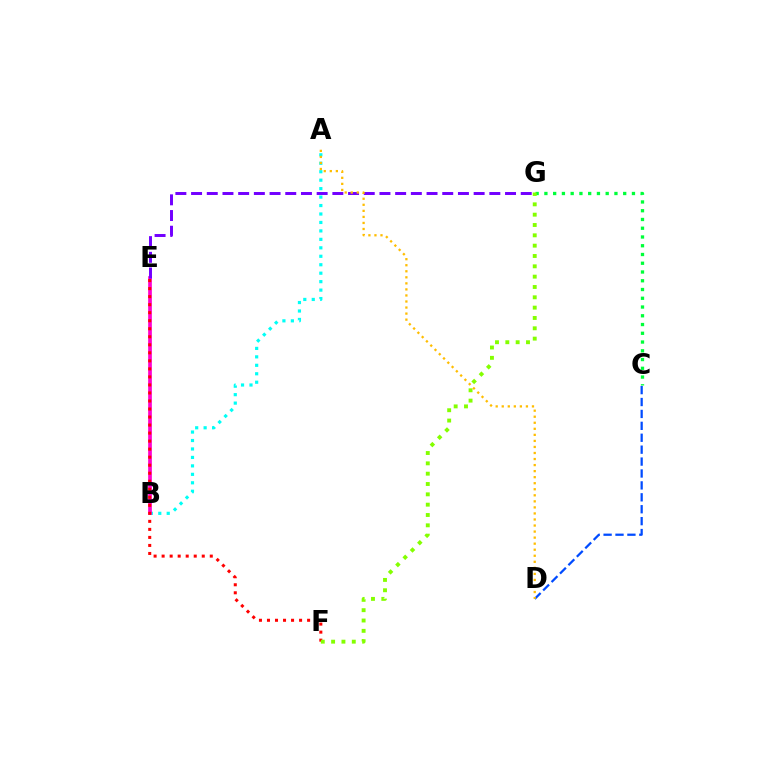{('C', 'G'): [{'color': '#00ff39', 'line_style': 'dotted', 'thickness': 2.38}], ('A', 'B'): [{'color': '#00fff6', 'line_style': 'dotted', 'thickness': 2.3}], ('C', 'D'): [{'color': '#004bff', 'line_style': 'dashed', 'thickness': 1.62}], ('B', 'E'): [{'color': '#ff00cf', 'line_style': 'solid', 'thickness': 2.65}], ('E', 'F'): [{'color': '#ff0000', 'line_style': 'dotted', 'thickness': 2.18}], ('E', 'G'): [{'color': '#7200ff', 'line_style': 'dashed', 'thickness': 2.13}], ('F', 'G'): [{'color': '#84ff00', 'line_style': 'dotted', 'thickness': 2.81}], ('A', 'D'): [{'color': '#ffbd00', 'line_style': 'dotted', 'thickness': 1.64}]}